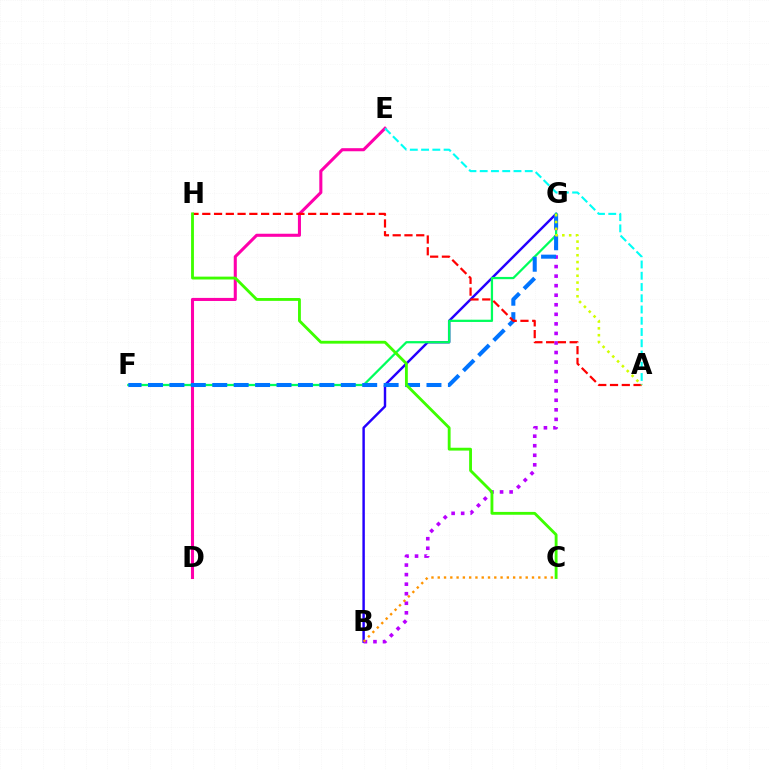{('B', 'G'): [{'color': '#2500ff', 'line_style': 'solid', 'thickness': 1.76}, {'color': '#b900ff', 'line_style': 'dotted', 'thickness': 2.59}], ('F', 'G'): [{'color': '#00ff5c', 'line_style': 'solid', 'thickness': 1.62}, {'color': '#0074ff', 'line_style': 'dashed', 'thickness': 2.91}], ('D', 'E'): [{'color': '#ff00ac', 'line_style': 'solid', 'thickness': 2.21}], ('A', 'H'): [{'color': '#ff0000', 'line_style': 'dashed', 'thickness': 1.6}], ('A', 'E'): [{'color': '#00fff6', 'line_style': 'dashed', 'thickness': 1.53}], ('A', 'G'): [{'color': '#d1ff00', 'line_style': 'dotted', 'thickness': 1.86}], ('B', 'C'): [{'color': '#ff9400', 'line_style': 'dotted', 'thickness': 1.71}], ('C', 'H'): [{'color': '#3dff00', 'line_style': 'solid', 'thickness': 2.05}]}